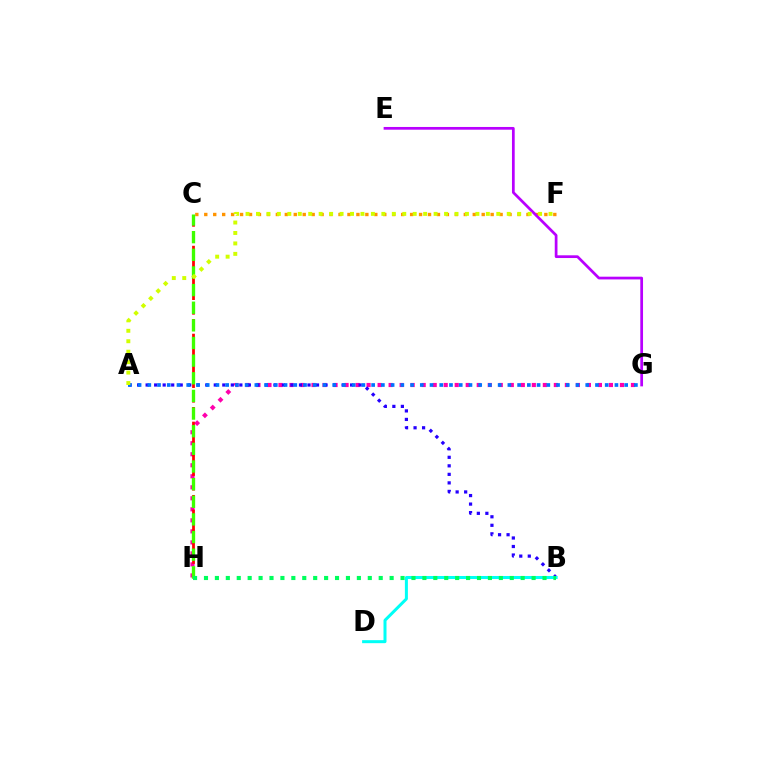{('G', 'H'): [{'color': '#ff00ac', 'line_style': 'dotted', 'thickness': 2.99}], ('A', 'B'): [{'color': '#2500ff', 'line_style': 'dotted', 'thickness': 2.31}], ('C', 'H'): [{'color': '#ff0000', 'line_style': 'dashed', 'thickness': 1.99}, {'color': '#3dff00', 'line_style': 'dashed', 'thickness': 2.4}], ('C', 'F'): [{'color': '#ff9400', 'line_style': 'dotted', 'thickness': 2.43}], ('B', 'D'): [{'color': '#00fff6', 'line_style': 'solid', 'thickness': 2.17}], ('A', 'G'): [{'color': '#0074ff', 'line_style': 'dotted', 'thickness': 2.64}], ('E', 'G'): [{'color': '#b900ff', 'line_style': 'solid', 'thickness': 1.97}], ('B', 'H'): [{'color': '#00ff5c', 'line_style': 'dotted', 'thickness': 2.97}], ('A', 'F'): [{'color': '#d1ff00', 'line_style': 'dotted', 'thickness': 2.84}]}